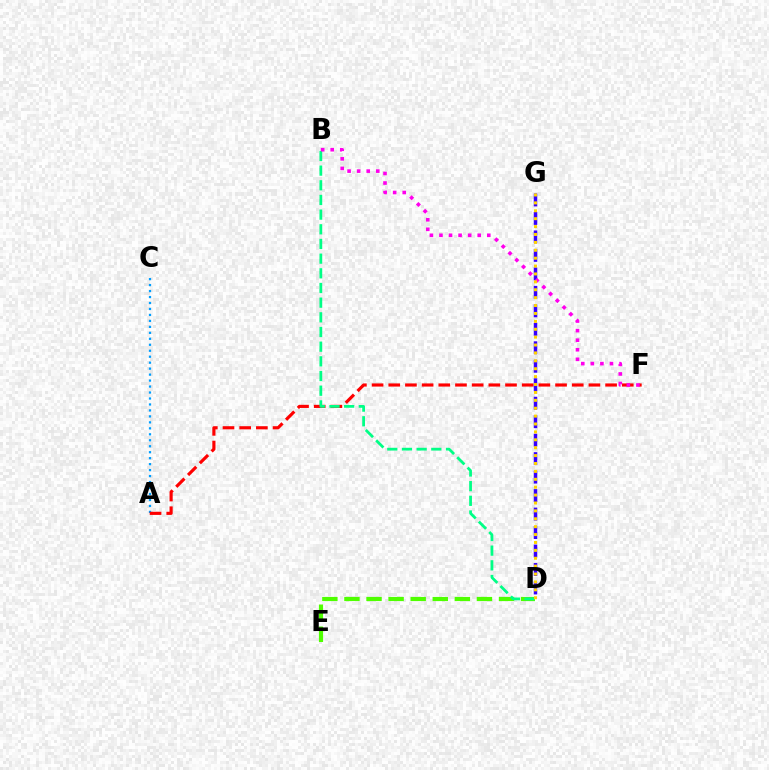{('A', 'C'): [{'color': '#009eff', 'line_style': 'dotted', 'thickness': 1.62}], ('D', 'E'): [{'color': '#4fff00', 'line_style': 'dashed', 'thickness': 3.0}], ('A', 'F'): [{'color': '#ff0000', 'line_style': 'dashed', 'thickness': 2.27}], ('D', 'G'): [{'color': '#3700ff', 'line_style': 'dashed', 'thickness': 2.51}, {'color': '#ffd500', 'line_style': 'dotted', 'thickness': 2.15}], ('B', 'D'): [{'color': '#00ff86', 'line_style': 'dashed', 'thickness': 1.99}], ('B', 'F'): [{'color': '#ff00ed', 'line_style': 'dotted', 'thickness': 2.6}]}